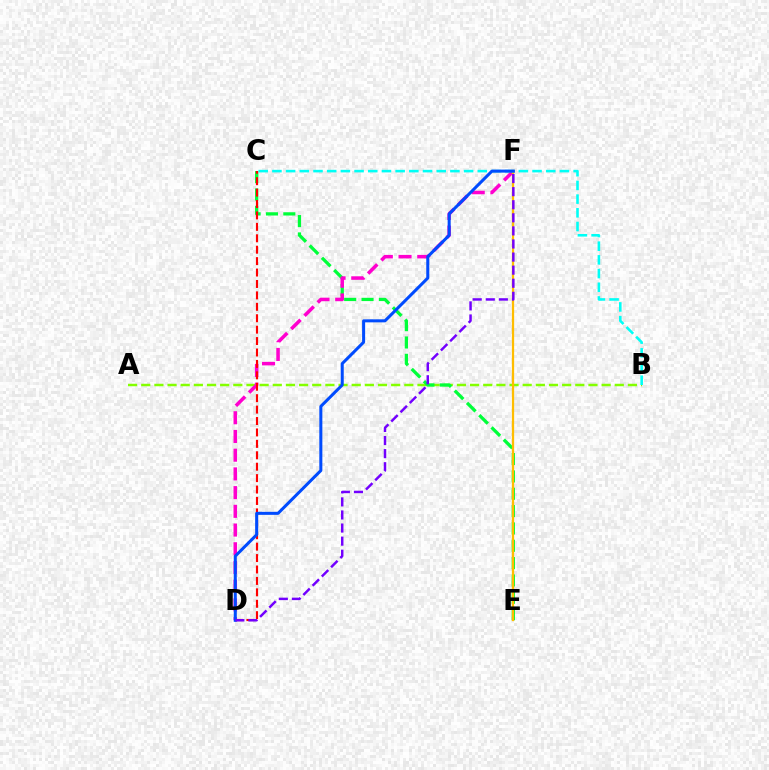{('A', 'B'): [{'color': '#84ff00', 'line_style': 'dashed', 'thickness': 1.79}], ('C', 'E'): [{'color': '#00ff39', 'line_style': 'dashed', 'thickness': 2.36}], ('D', 'F'): [{'color': '#ff00cf', 'line_style': 'dashed', 'thickness': 2.54}, {'color': '#004bff', 'line_style': 'solid', 'thickness': 2.18}, {'color': '#7200ff', 'line_style': 'dashed', 'thickness': 1.78}], ('E', 'F'): [{'color': '#ffbd00', 'line_style': 'solid', 'thickness': 1.64}], ('B', 'C'): [{'color': '#00fff6', 'line_style': 'dashed', 'thickness': 1.86}], ('C', 'D'): [{'color': '#ff0000', 'line_style': 'dashed', 'thickness': 1.55}]}